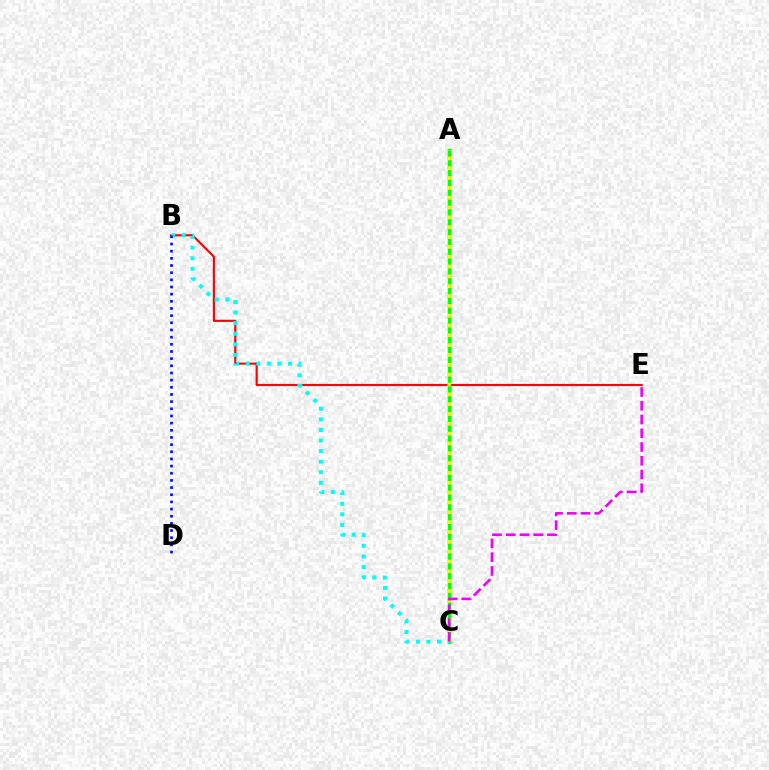{('A', 'C'): [{'color': '#08ff00', 'line_style': 'solid', 'thickness': 2.5}, {'color': '#fcf500', 'line_style': 'dotted', 'thickness': 2.67}], ('B', 'E'): [{'color': '#ff0000', 'line_style': 'solid', 'thickness': 1.53}], ('B', 'C'): [{'color': '#00fff6', 'line_style': 'dotted', 'thickness': 2.87}], ('B', 'D'): [{'color': '#0010ff', 'line_style': 'dotted', 'thickness': 1.95}], ('C', 'E'): [{'color': '#ee00ff', 'line_style': 'dashed', 'thickness': 1.87}]}